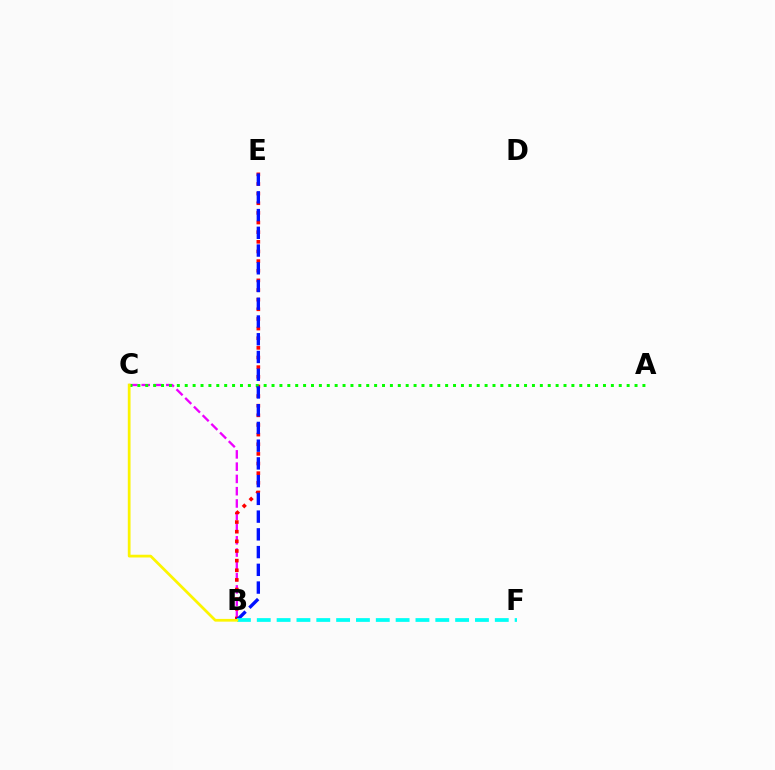{('B', 'C'): [{'color': '#ee00ff', 'line_style': 'dashed', 'thickness': 1.67}, {'color': '#fcf500', 'line_style': 'solid', 'thickness': 1.98}], ('B', 'E'): [{'color': '#ff0000', 'line_style': 'dotted', 'thickness': 2.62}, {'color': '#0010ff', 'line_style': 'dashed', 'thickness': 2.41}], ('A', 'C'): [{'color': '#08ff00', 'line_style': 'dotted', 'thickness': 2.14}], ('B', 'F'): [{'color': '#00fff6', 'line_style': 'dashed', 'thickness': 2.69}]}